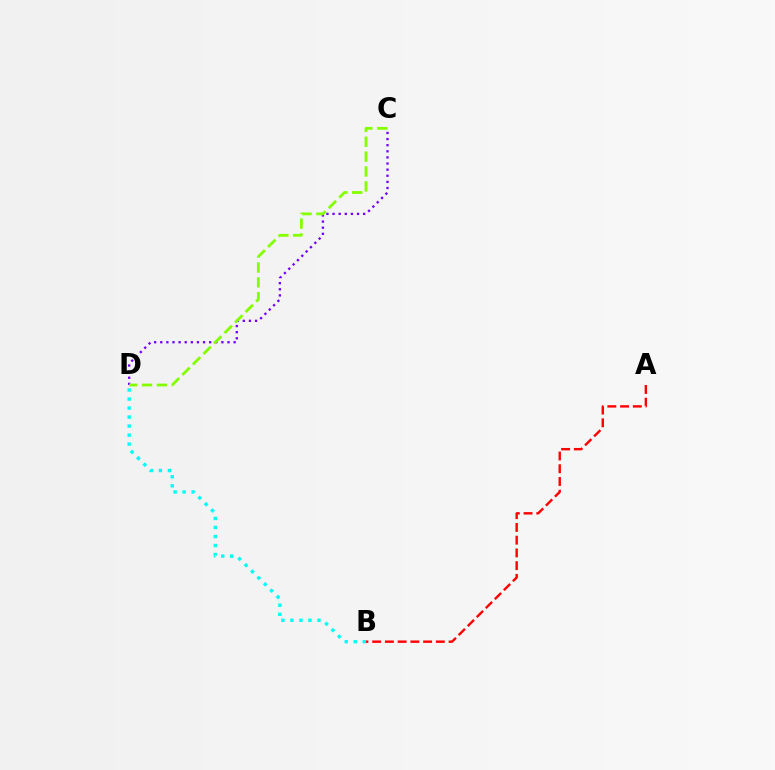{('C', 'D'): [{'color': '#7200ff', 'line_style': 'dotted', 'thickness': 1.66}, {'color': '#84ff00', 'line_style': 'dashed', 'thickness': 2.02}], ('A', 'B'): [{'color': '#ff0000', 'line_style': 'dashed', 'thickness': 1.73}], ('B', 'D'): [{'color': '#00fff6', 'line_style': 'dotted', 'thickness': 2.45}]}